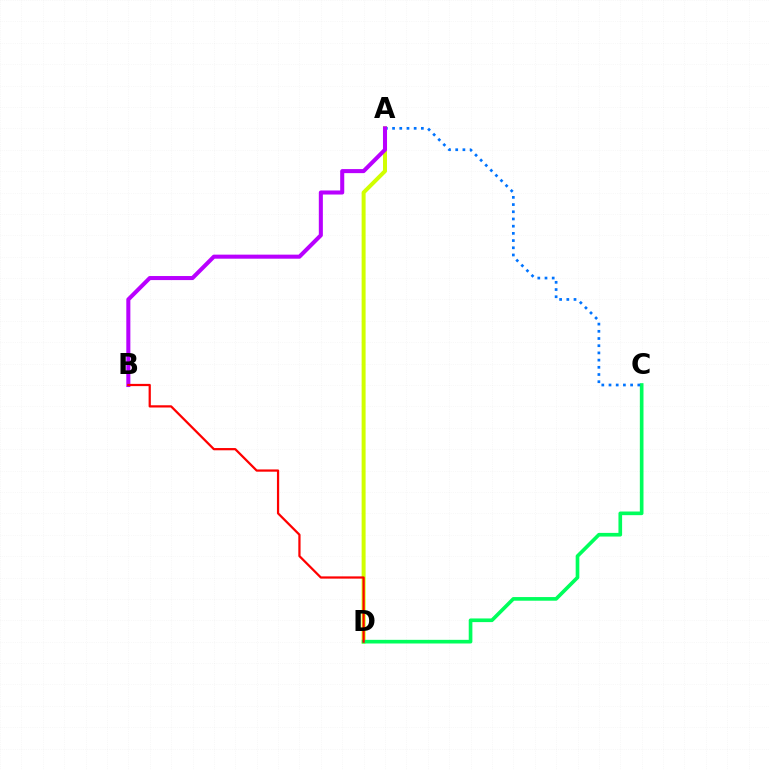{('A', 'D'): [{'color': '#d1ff00', 'line_style': 'solid', 'thickness': 2.87}], ('C', 'D'): [{'color': '#00ff5c', 'line_style': 'solid', 'thickness': 2.63}], ('A', 'C'): [{'color': '#0074ff', 'line_style': 'dotted', 'thickness': 1.96}], ('A', 'B'): [{'color': '#b900ff', 'line_style': 'solid', 'thickness': 2.92}], ('B', 'D'): [{'color': '#ff0000', 'line_style': 'solid', 'thickness': 1.61}]}